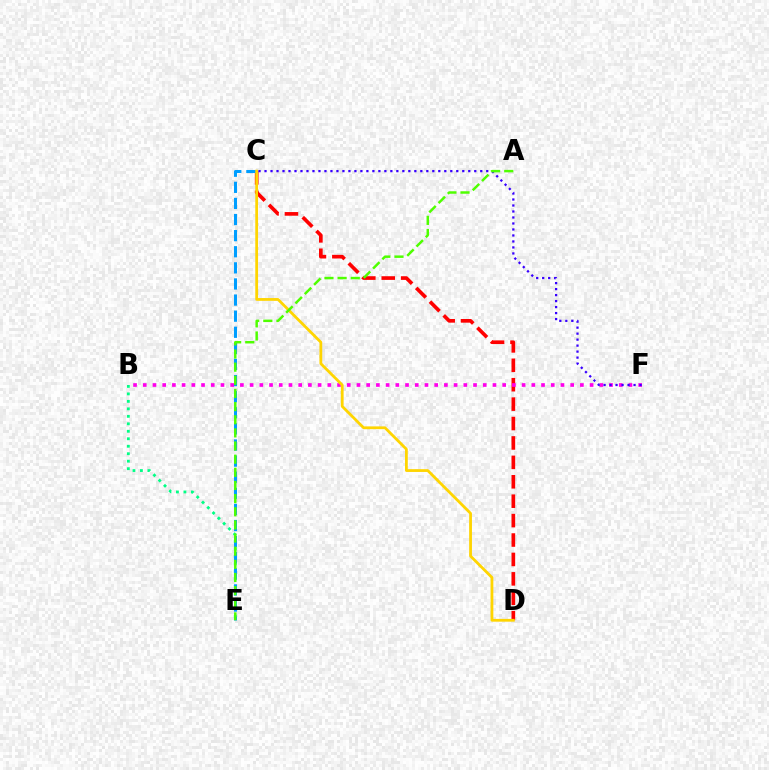{('C', 'D'): [{'color': '#ff0000', 'line_style': 'dashed', 'thickness': 2.64}, {'color': '#ffd500', 'line_style': 'solid', 'thickness': 2.01}], ('B', 'F'): [{'color': '#ff00ed', 'line_style': 'dotted', 'thickness': 2.64}], ('B', 'E'): [{'color': '#00ff86', 'line_style': 'dotted', 'thickness': 2.03}], ('C', 'F'): [{'color': '#3700ff', 'line_style': 'dotted', 'thickness': 1.63}], ('C', 'E'): [{'color': '#009eff', 'line_style': 'dashed', 'thickness': 2.19}], ('A', 'E'): [{'color': '#4fff00', 'line_style': 'dashed', 'thickness': 1.79}]}